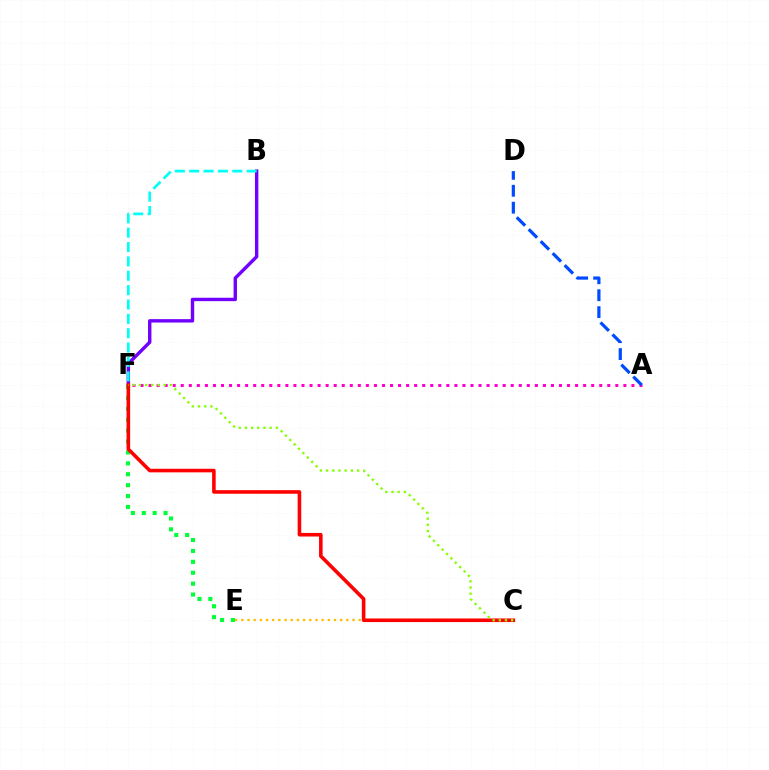{('B', 'F'): [{'color': '#7200ff', 'line_style': 'solid', 'thickness': 2.45}, {'color': '#00fff6', 'line_style': 'dashed', 'thickness': 1.95}], ('E', 'F'): [{'color': '#00ff39', 'line_style': 'dotted', 'thickness': 2.96}], ('C', 'E'): [{'color': '#ffbd00', 'line_style': 'dotted', 'thickness': 1.68}], ('A', 'F'): [{'color': '#ff00cf', 'line_style': 'dotted', 'thickness': 2.19}], ('C', 'F'): [{'color': '#ff0000', 'line_style': 'solid', 'thickness': 2.58}, {'color': '#84ff00', 'line_style': 'dotted', 'thickness': 1.68}], ('A', 'D'): [{'color': '#004bff', 'line_style': 'dashed', 'thickness': 2.3}]}